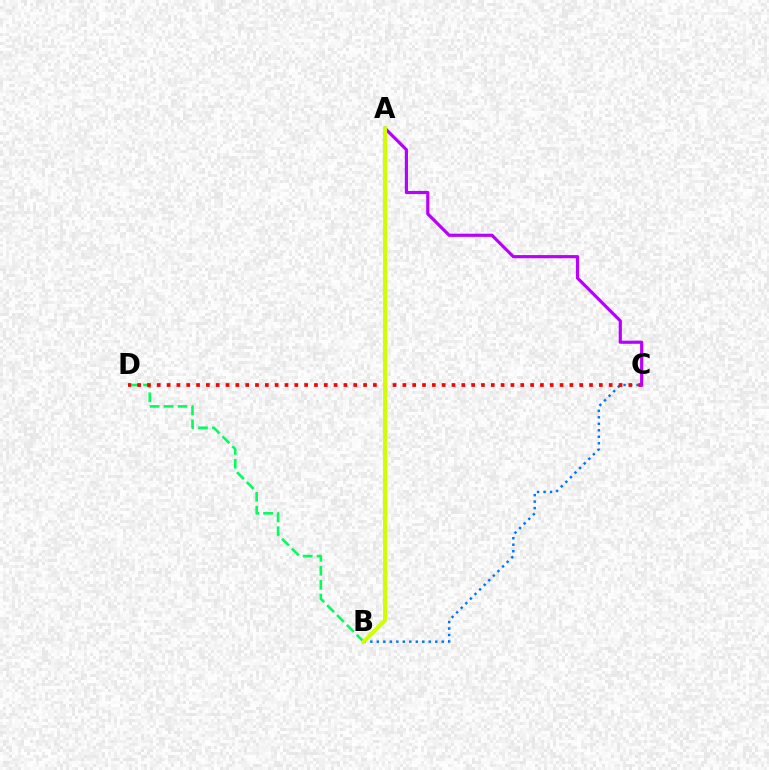{('B', 'D'): [{'color': '#00ff5c', 'line_style': 'dashed', 'thickness': 1.9}], ('B', 'C'): [{'color': '#0074ff', 'line_style': 'dotted', 'thickness': 1.76}], ('C', 'D'): [{'color': '#ff0000', 'line_style': 'dotted', 'thickness': 2.67}], ('A', 'C'): [{'color': '#b900ff', 'line_style': 'solid', 'thickness': 2.29}], ('A', 'B'): [{'color': '#d1ff00', 'line_style': 'solid', 'thickness': 2.85}]}